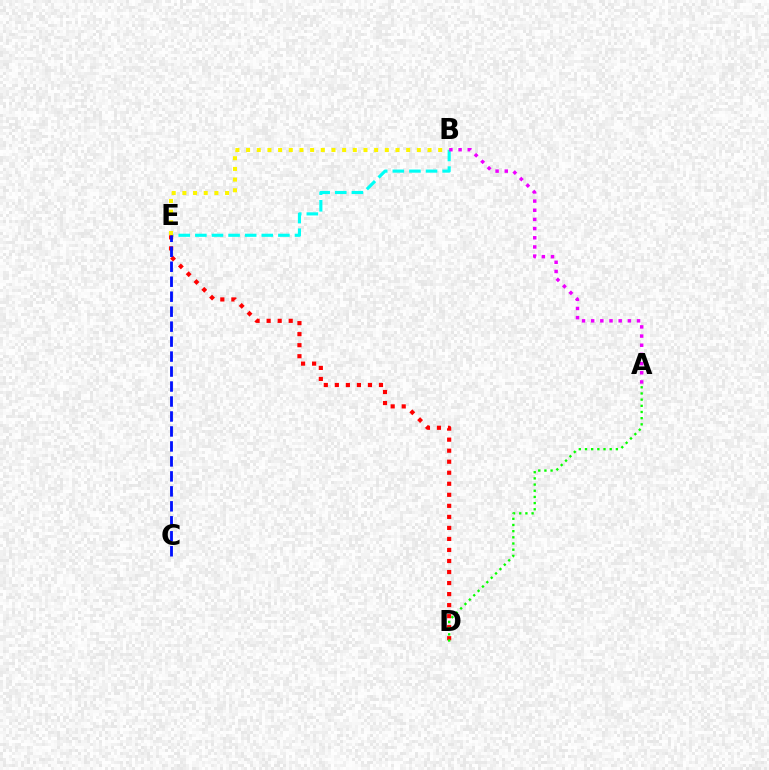{('B', 'E'): [{'color': '#00fff6', 'line_style': 'dashed', 'thickness': 2.26}, {'color': '#fcf500', 'line_style': 'dotted', 'thickness': 2.9}], ('A', 'B'): [{'color': '#ee00ff', 'line_style': 'dotted', 'thickness': 2.49}], ('D', 'E'): [{'color': '#ff0000', 'line_style': 'dotted', 'thickness': 3.0}], ('C', 'E'): [{'color': '#0010ff', 'line_style': 'dashed', 'thickness': 2.03}], ('A', 'D'): [{'color': '#08ff00', 'line_style': 'dotted', 'thickness': 1.68}]}